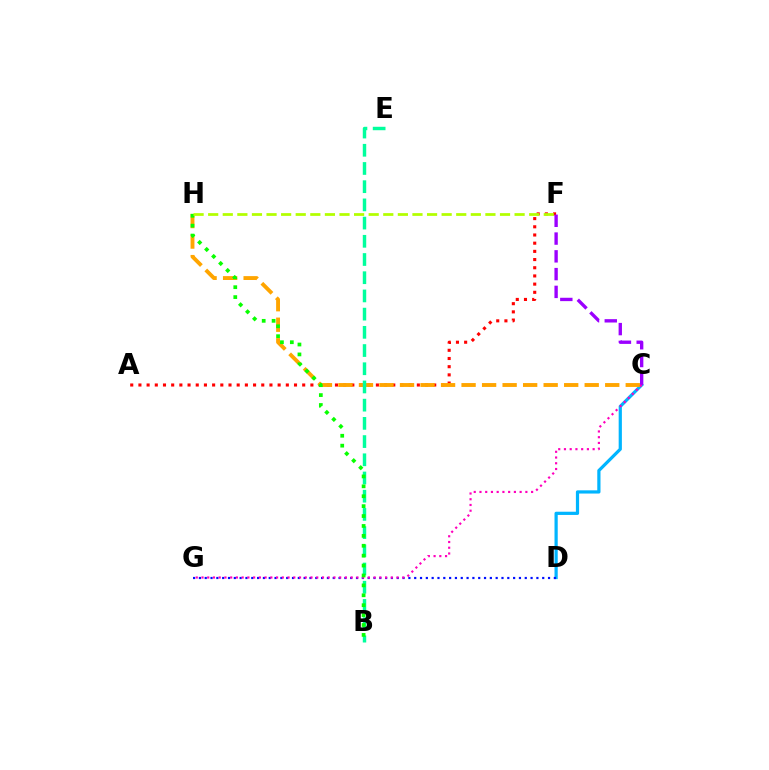{('C', 'D'): [{'color': '#00b5ff', 'line_style': 'solid', 'thickness': 2.31}], ('A', 'F'): [{'color': '#ff0000', 'line_style': 'dotted', 'thickness': 2.22}], ('C', 'H'): [{'color': '#ffa500', 'line_style': 'dashed', 'thickness': 2.79}], ('D', 'G'): [{'color': '#0010ff', 'line_style': 'dotted', 'thickness': 1.58}], ('C', 'F'): [{'color': '#9b00ff', 'line_style': 'dashed', 'thickness': 2.41}], ('B', 'E'): [{'color': '#00ff9d', 'line_style': 'dashed', 'thickness': 2.47}], ('C', 'G'): [{'color': '#ff00bd', 'line_style': 'dotted', 'thickness': 1.56}], ('B', 'H'): [{'color': '#08ff00', 'line_style': 'dotted', 'thickness': 2.69}], ('F', 'H'): [{'color': '#b3ff00', 'line_style': 'dashed', 'thickness': 1.98}]}